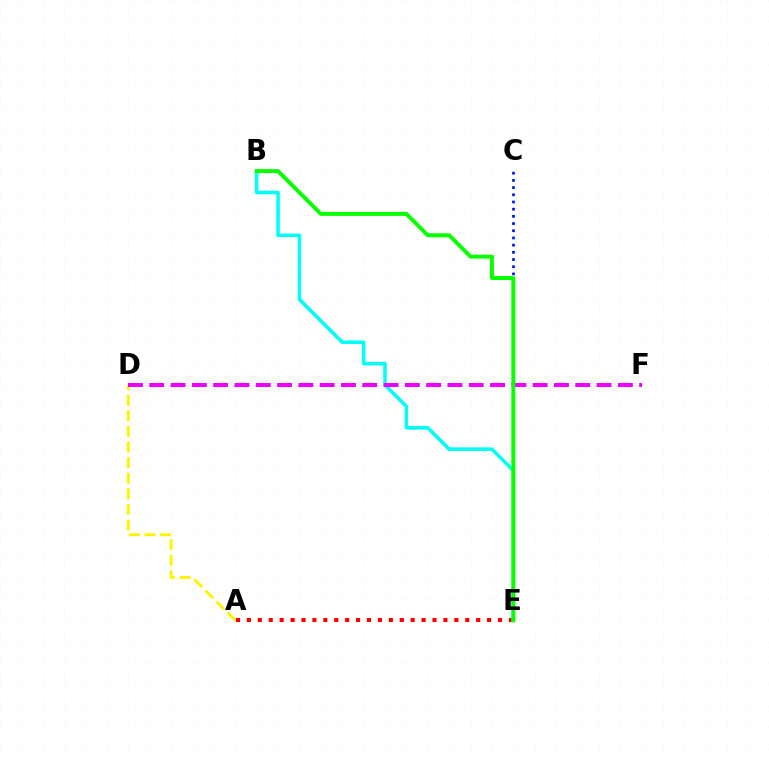{('A', 'E'): [{'color': '#ff0000', 'line_style': 'dotted', 'thickness': 2.97}], ('C', 'E'): [{'color': '#0010ff', 'line_style': 'dotted', 'thickness': 1.95}], ('B', 'E'): [{'color': '#00fff6', 'line_style': 'solid', 'thickness': 2.57}, {'color': '#08ff00', 'line_style': 'solid', 'thickness': 2.84}], ('A', 'D'): [{'color': '#fcf500', 'line_style': 'dashed', 'thickness': 2.12}], ('D', 'F'): [{'color': '#ee00ff', 'line_style': 'dashed', 'thickness': 2.89}]}